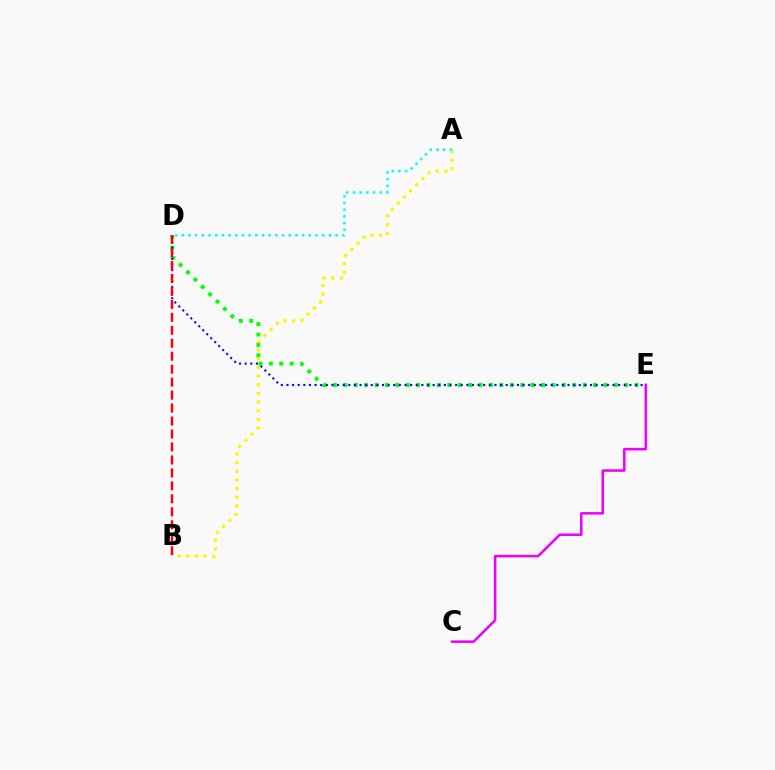{('D', 'E'): [{'color': '#08ff00', 'line_style': 'dotted', 'thickness': 2.83}, {'color': '#0010ff', 'line_style': 'dotted', 'thickness': 1.53}], ('A', 'B'): [{'color': '#fcf500', 'line_style': 'dotted', 'thickness': 2.36}], ('C', 'E'): [{'color': '#ee00ff', 'line_style': 'solid', 'thickness': 1.83}], ('B', 'D'): [{'color': '#ff0000', 'line_style': 'dashed', 'thickness': 1.76}], ('A', 'D'): [{'color': '#00fff6', 'line_style': 'dotted', 'thickness': 1.82}]}